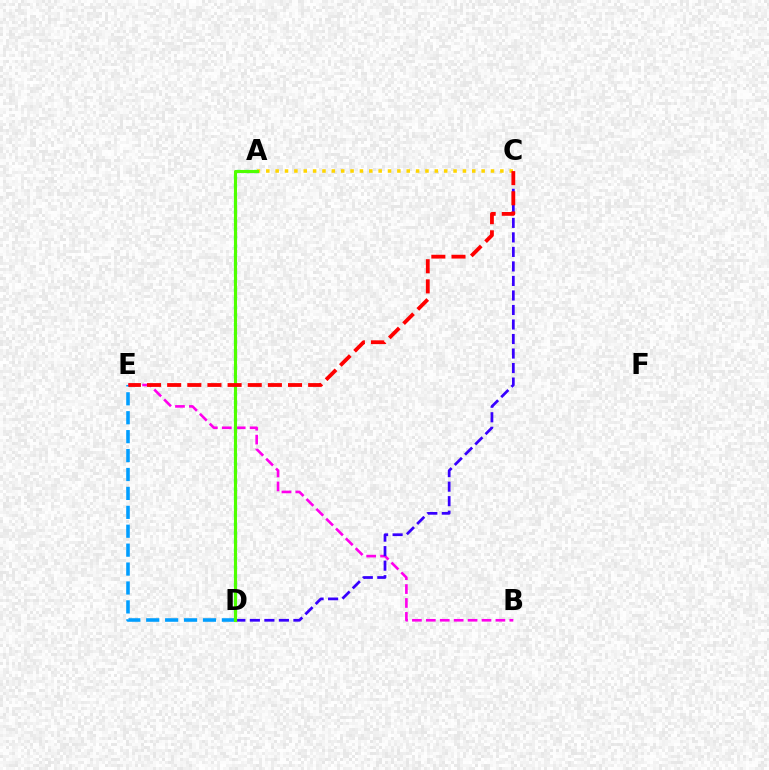{('A', 'C'): [{'color': '#ffd500', 'line_style': 'dotted', 'thickness': 2.54}], ('B', 'E'): [{'color': '#ff00ed', 'line_style': 'dashed', 'thickness': 1.89}], ('C', 'D'): [{'color': '#3700ff', 'line_style': 'dashed', 'thickness': 1.97}], ('D', 'E'): [{'color': '#009eff', 'line_style': 'dashed', 'thickness': 2.57}], ('A', 'D'): [{'color': '#00ff86', 'line_style': 'dotted', 'thickness': 2.36}, {'color': '#4fff00', 'line_style': 'solid', 'thickness': 2.23}], ('C', 'E'): [{'color': '#ff0000', 'line_style': 'dashed', 'thickness': 2.74}]}